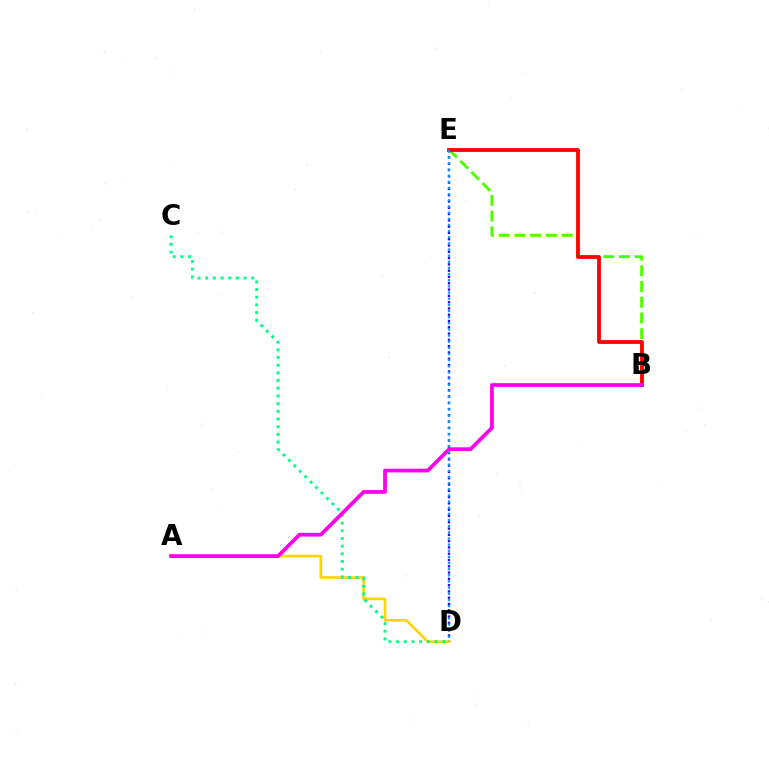{('D', 'E'): [{'color': '#3700ff', 'line_style': 'dotted', 'thickness': 1.71}, {'color': '#009eff', 'line_style': 'dotted', 'thickness': 1.67}], ('A', 'D'): [{'color': '#ffd500', 'line_style': 'solid', 'thickness': 1.9}], ('B', 'E'): [{'color': '#4fff00', 'line_style': 'dashed', 'thickness': 2.14}, {'color': '#ff0000', 'line_style': 'solid', 'thickness': 2.73}], ('C', 'D'): [{'color': '#00ff86', 'line_style': 'dotted', 'thickness': 2.09}], ('A', 'B'): [{'color': '#ff00ed', 'line_style': 'solid', 'thickness': 2.69}]}